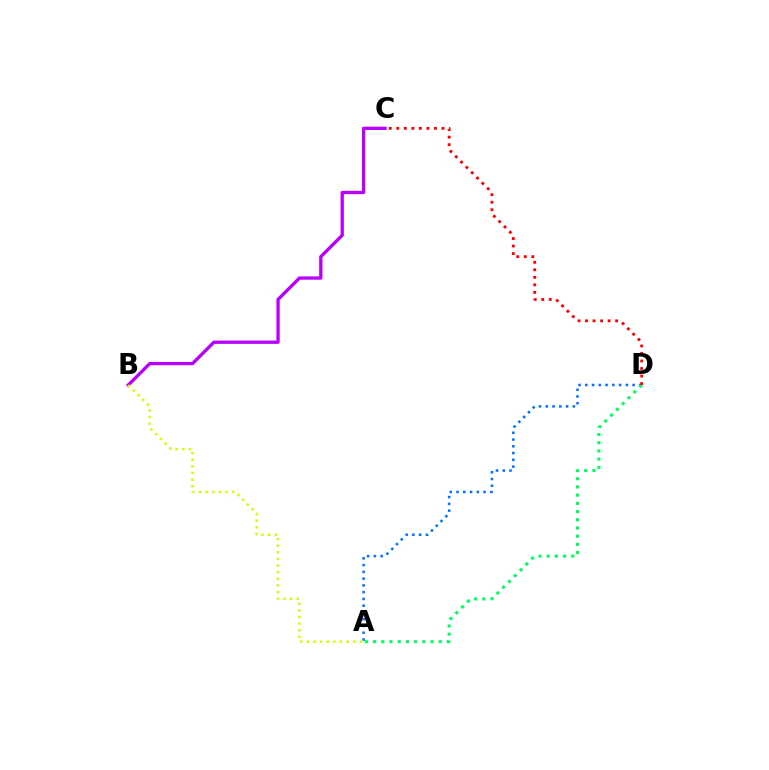{('A', 'D'): [{'color': '#0074ff', 'line_style': 'dotted', 'thickness': 1.84}, {'color': '#00ff5c', 'line_style': 'dotted', 'thickness': 2.23}], ('C', 'D'): [{'color': '#ff0000', 'line_style': 'dotted', 'thickness': 2.04}], ('B', 'C'): [{'color': '#b900ff', 'line_style': 'solid', 'thickness': 2.37}], ('A', 'B'): [{'color': '#d1ff00', 'line_style': 'dotted', 'thickness': 1.8}]}